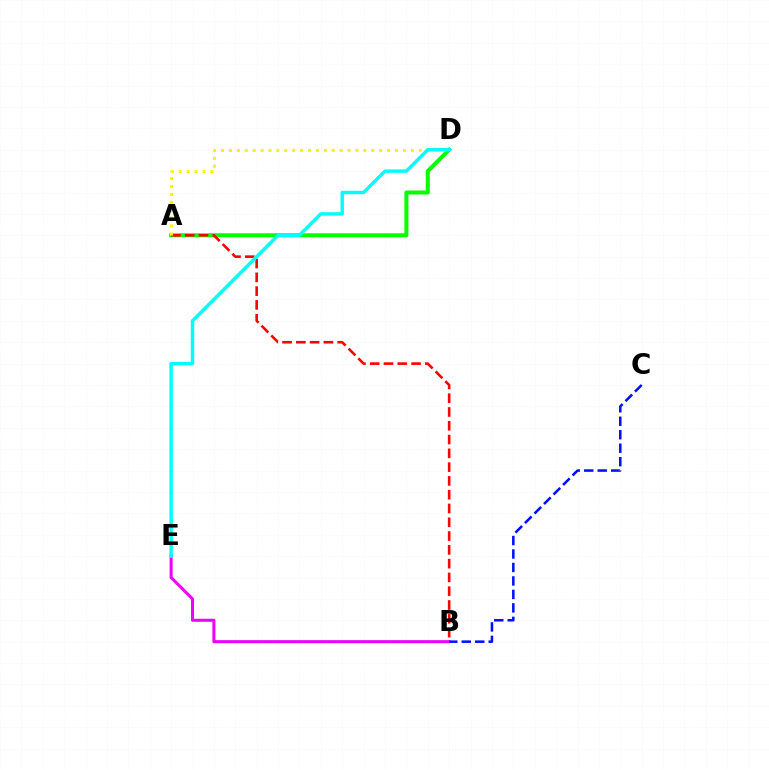{('A', 'D'): [{'color': '#08ff00', 'line_style': 'solid', 'thickness': 2.88}, {'color': '#fcf500', 'line_style': 'dotted', 'thickness': 2.15}], ('A', 'B'): [{'color': '#ff0000', 'line_style': 'dashed', 'thickness': 1.87}], ('B', 'E'): [{'color': '#ee00ff', 'line_style': 'solid', 'thickness': 2.19}], ('B', 'C'): [{'color': '#0010ff', 'line_style': 'dashed', 'thickness': 1.83}], ('D', 'E'): [{'color': '#00fff6', 'line_style': 'solid', 'thickness': 2.45}]}